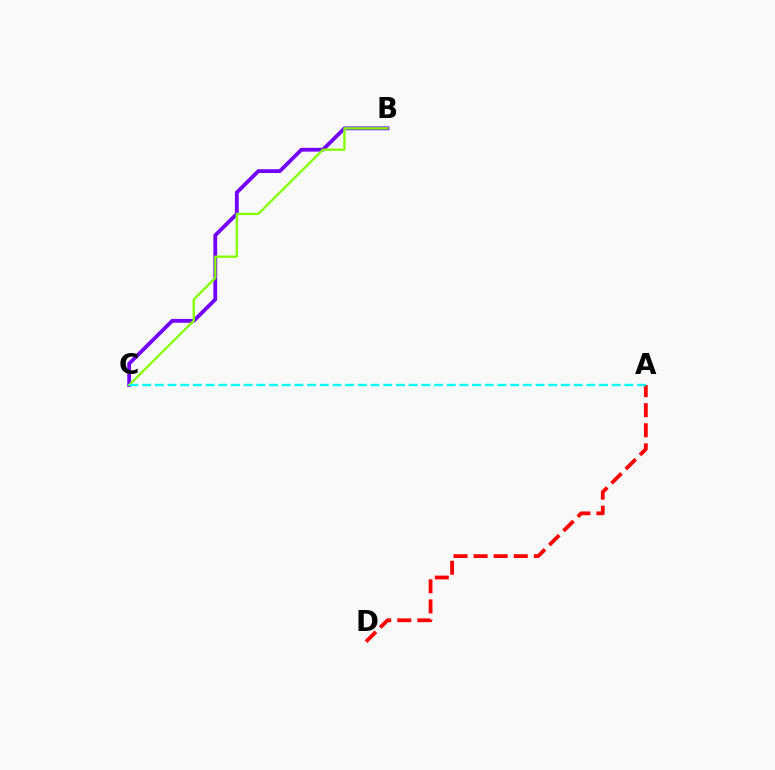{('B', 'C'): [{'color': '#7200ff', 'line_style': 'solid', 'thickness': 2.73}, {'color': '#84ff00', 'line_style': 'solid', 'thickness': 1.65}], ('A', 'D'): [{'color': '#ff0000', 'line_style': 'dashed', 'thickness': 2.73}], ('A', 'C'): [{'color': '#00fff6', 'line_style': 'dashed', 'thickness': 1.72}]}